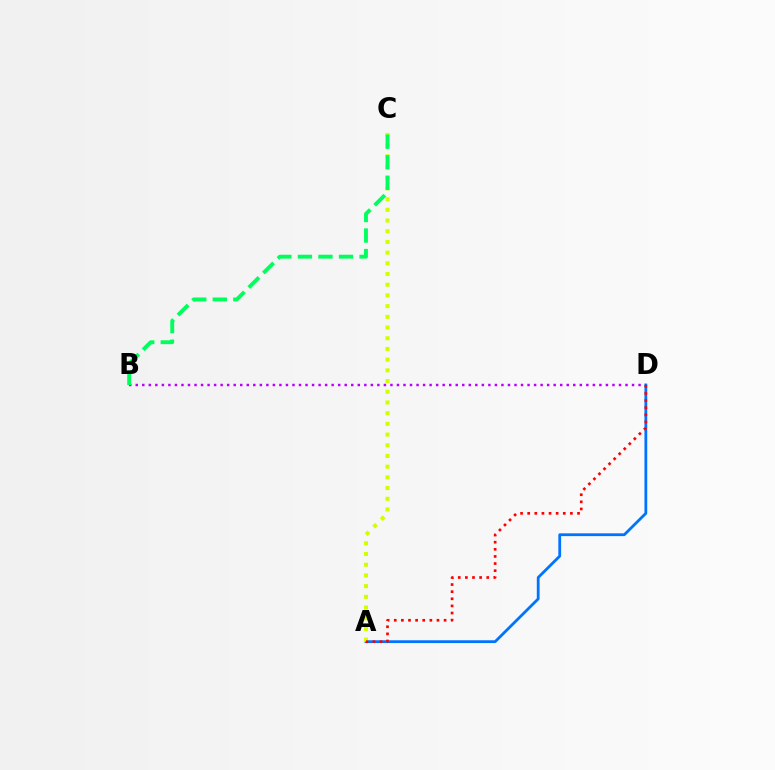{('A', 'D'): [{'color': '#0074ff', 'line_style': 'solid', 'thickness': 2.01}, {'color': '#ff0000', 'line_style': 'dotted', 'thickness': 1.93}], ('A', 'C'): [{'color': '#d1ff00', 'line_style': 'dotted', 'thickness': 2.91}], ('B', 'D'): [{'color': '#b900ff', 'line_style': 'dotted', 'thickness': 1.77}], ('B', 'C'): [{'color': '#00ff5c', 'line_style': 'dashed', 'thickness': 2.79}]}